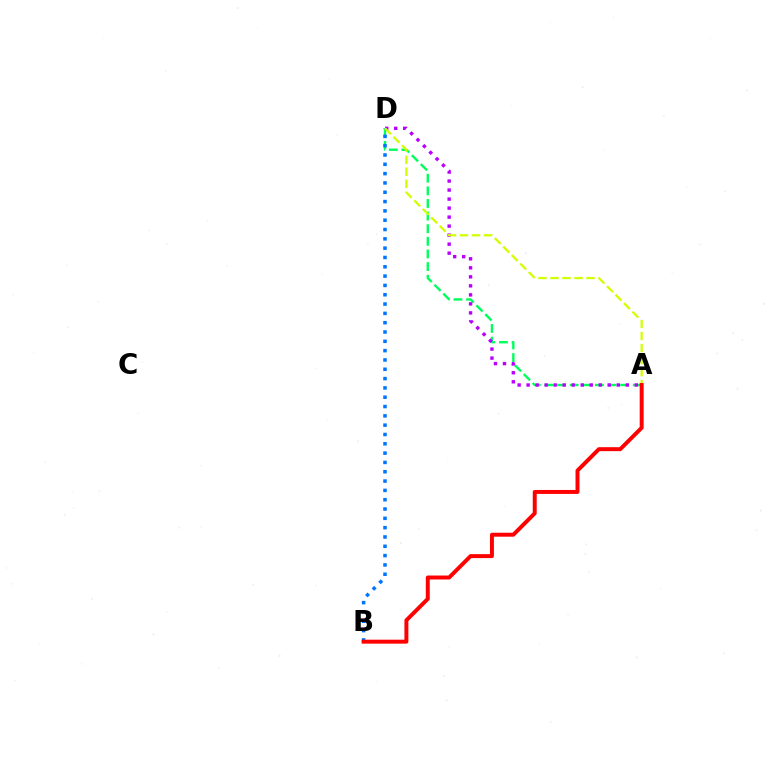{('A', 'D'): [{'color': '#00ff5c', 'line_style': 'dashed', 'thickness': 1.71}, {'color': '#b900ff', 'line_style': 'dotted', 'thickness': 2.45}, {'color': '#d1ff00', 'line_style': 'dashed', 'thickness': 1.63}], ('B', 'D'): [{'color': '#0074ff', 'line_style': 'dotted', 'thickness': 2.53}], ('A', 'B'): [{'color': '#ff0000', 'line_style': 'solid', 'thickness': 2.85}]}